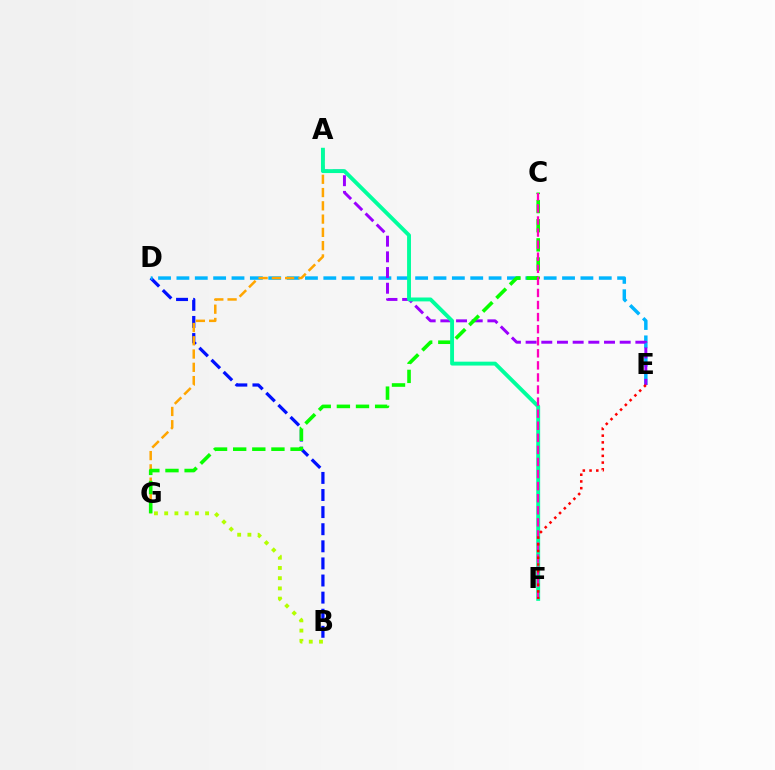{('B', 'D'): [{'color': '#0010ff', 'line_style': 'dashed', 'thickness': 2.32}], ('D', 'E'): [{'color': '#00b5ff', 'line_style': 'dashed', 'thickness': 2.49}], ('A', 'E'): [{'color': '#9b00ff', 'line_style': 'dashed', 'thickness': 2.13}], ('A', 'G'): [{'color': '#ffa500', 'line_style': 'dashed', 'thickness': 1.8}], ('C', 'G'): [{'color': '#08ff00', 'line_style': 'dashed', 'thickness': 2.6}], ('A', 'F'): [{'color': '#00ff9d', 'line_style': 'solid', 'thickness': 2.8}], ('B', 'G'): [{'color': '#b3ff00', 'line_style': 'dotted', 'thickness': 2.78}], ('C', 'F'): [{'color': '#ff00bd', 'line_style': 'dashed', 'thickness': 1.64}], ('E', 'F'): [{'color': '#ff0000', 'line_style': 'dotted', 'thickness': 1.83}]}